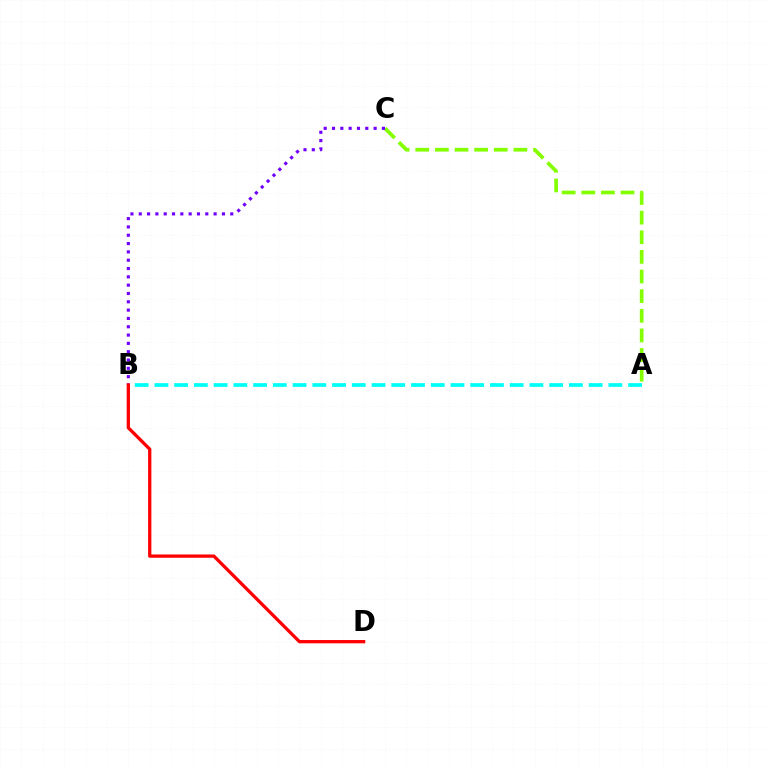{('A', 'B'): [{'color': '#00fff6', 'line_style': 'dashed', 'thickness': 2.68}], ('A', 'C'): [{'color': '#84ff00', 'line_style': 'dashed', 'thickness': 2.67}], ('B', 'C'): [{'color': '#7200ff', 'line_style': 'dotted', 'thickness': 2.26}], ('B', 'D'): [{'color': '#ff0000', 'line_style': 'solid', 'thickness': 2.37}]}